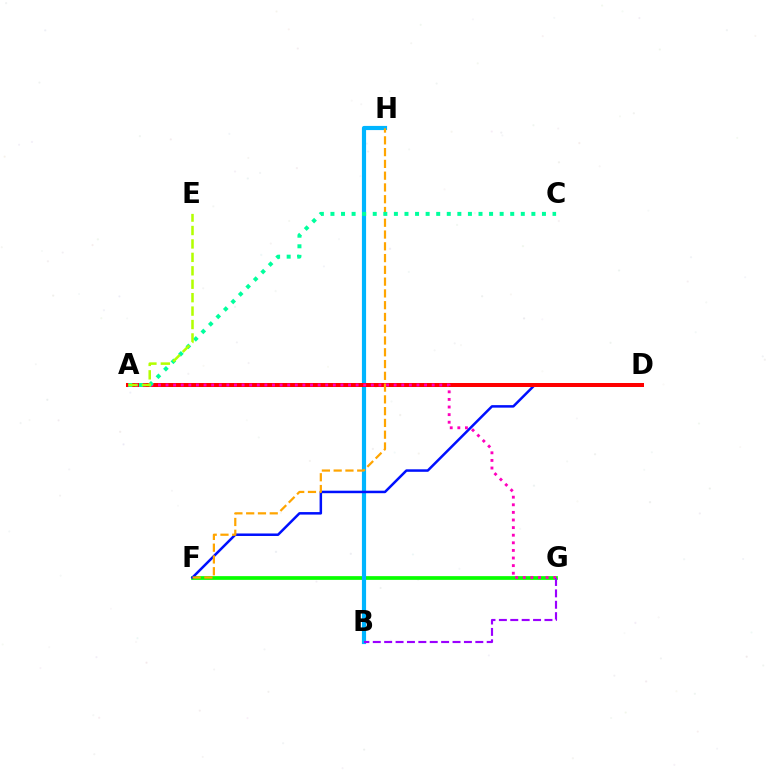{('F', 'G'): [{'color': '#08ff00', 'line_style': 'solid', 'thickness': 2.68}], ('B', 'H'): [{'color': '#00b5ff', 'line_style': 'solid', 'thickness': 3.0}], ('D', 'F'): [{'color': '#0010ff', 'line_style': 'solid', 'thickness': 1.81}], ('A', 'D'): [{'color': '#ff0000', 'line_style': 'solid', 'thickness': 2.89}], ('F', 'H'): [{'color': '#ffa500', 'line_style': 'dashed', 'thickness': 1.6}], ('A', 'G'): [{'color': '#ff00bd', 'line_style': 'dotted', 'thickness': 2.07}], ('A', 'C'): [{'color': '#00ff9d', 'line_style': 'dotted', 'thickness': 2.87}], ('A', 'E'): [{'color': '#b3ff00', 'line_style': 'dashed', 'thickness': 1.82}], ('B', 'G'): [{'color': '#9b00ff', 'line_style': 'dashed', 'thickness': 1.55}]}